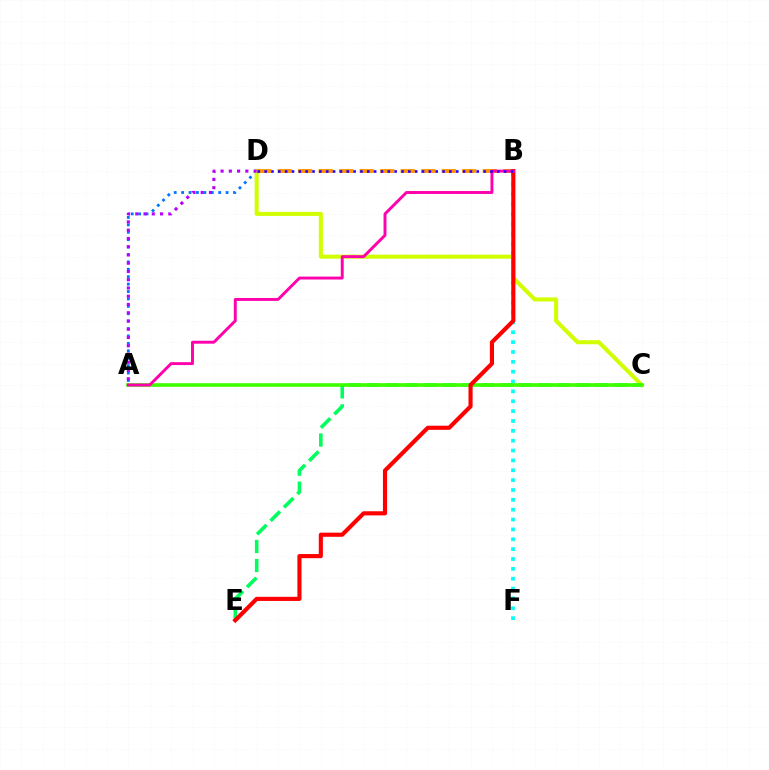{('B', 'F'): [{'color': '#00fff6', 'line_style': 'dotted', 'thickness': 2.68}], ('A', 'D'): [{'color': '#0074ff', 'line_style': 'dotted', 'thickness': 2.01}, {'color': '#b900ff', 'line_style': 'dotted', 'thickness': 2.24}], ('C', 'D'): [{'color': '#d1ff00', 'line_style': 'solid', 'thickness': 2.92}], ('B', 'D'): [{'color': '#ff9400', 'line_style': 'dashed', 'thickness': 2.79}, {'color': '#2500ff', 'line_style': 'dotted', 'thickness': 1.86}], ('C', 'E'): [{'color': '#00ff5c', 'line_style': 'dashed', 'thickness': 2.58}], ('A', 'C'): [{'color': '#3dff00', 'line_style': 'solid', 'thickness': 2.59}], ('B', 'E'): [{'color': '#ff0000', 'line_style': 'solid', 'thickness': 2.98}], ('A', 'B'): [{'color': '#ff00ac', 'line_style': 'solid', 'thickness': 2.1}]}